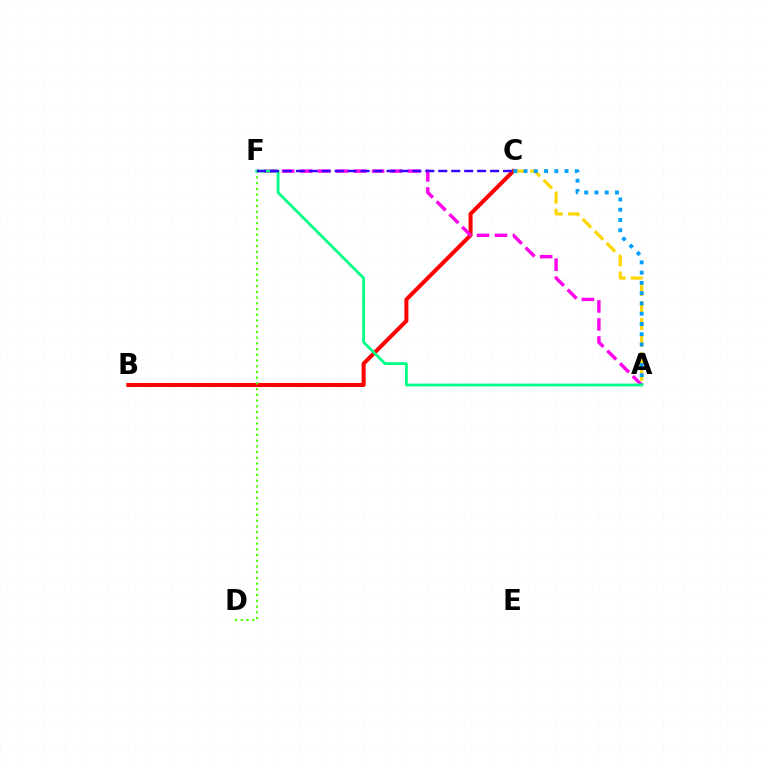{('B', 'C'): [{'color': '#ff0000', 'line_style': 'solid', 'thickness': 2.88}], ('A', 'F'): [{'color': '#ff00ed', 'line_style': 'dashed', 'thickness': 2.45}, {'color': '#00ff86', 'line_style': 'solid', 'thickness': 2.01}], ('A', 'C'): [{'color': '#ffd500', 'line_style': 'dashed', 'thickness': 2.31}, {'color': '#009eff', 'line_style': 'dotted', 'thickness': 2.79}], ('D', 'F'): [{'color': '#4fff00', 'line_style': 'dotted', 'thickness': 1.55}], ('C', 'F'): [{'color': '#3700ff', 'line_style': 'dashed', 'thickness': 1.76}]}